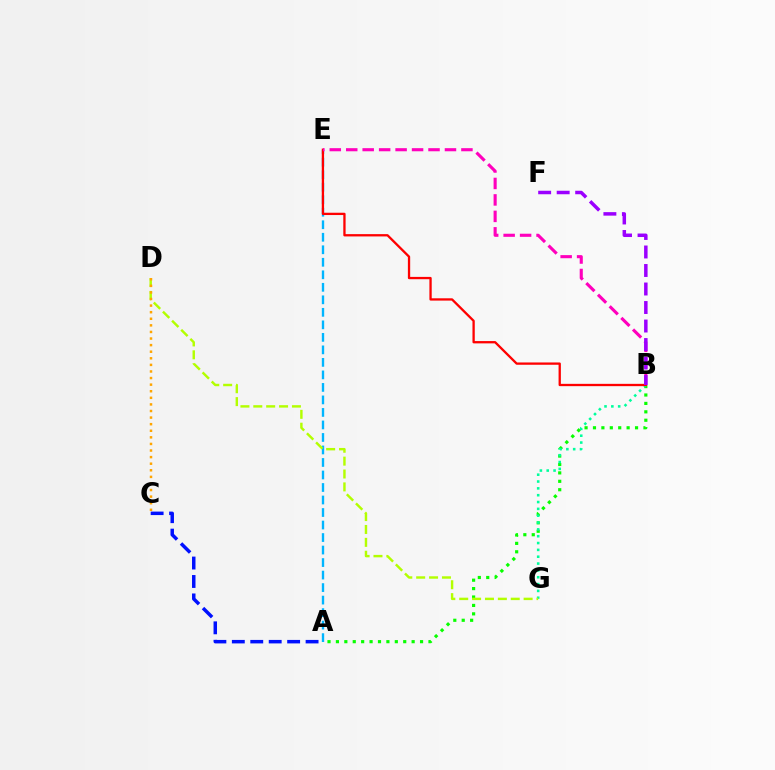{('A', 'B'): [{'color': '#08ff00', 'line_style': 'dotted', 'thickness': 2.29}], ('A', 'C'): [{'color': '#0010ff', 'line_style': 'dashed', 'thickness': 2.5}], ('B', 'G'): [{'color': '#00ff9d', 'line_style': 'dotted', 'thickness': 1.86}], ('A', 'E'): [{'color': '#00b5ff', 'line_style': 'dashed', 'thickness': 1.7}], ('B', 'E'): [{'color': '#ff0000', 'line_style': 'solid', 'thickness': 1.66}, {'color': '#ff00bd', 'line_style': 'dashed', 'thickness': 2.24}], ('D', 'G'): [{'color': '#b3ff00', 'line_style': 'dashed', 'thickness': 1.75}], ('C', 'D'): [{'color': '#ffa500', 'line_style': 'dotted', 'thickness': 1.79}], ('B', 'F'): [{'color': '#9b00ff', 'line_style': 'dashed', 'thickness': 2.51}]}